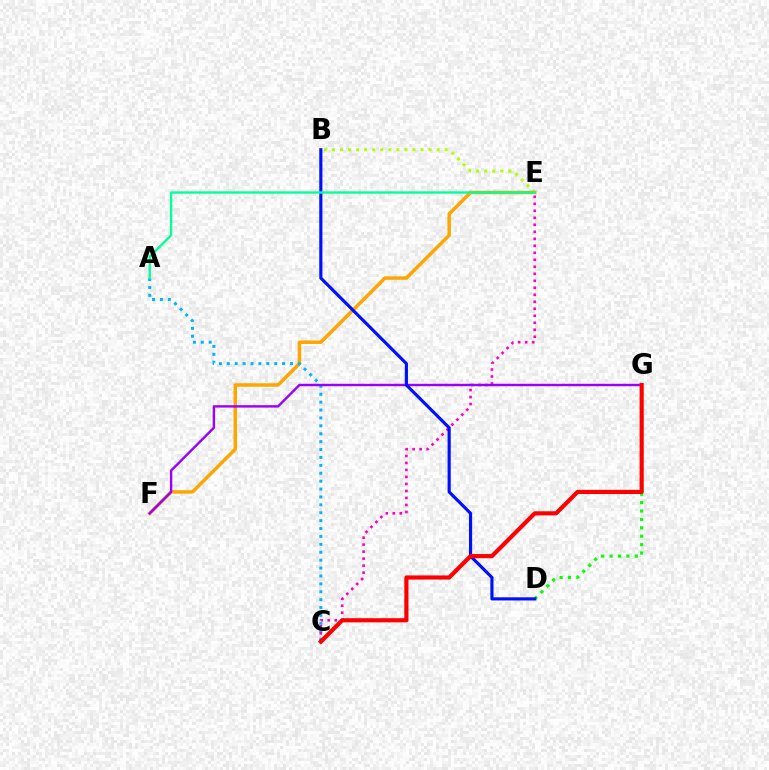{('B', 'E'): [{'color': '#b3ff00', 'line_style': 'dotted', 'thickness': 2.19}], ('D', 'G'): [{'color': '#08ff00', 'line_style': 'dotted', 'thickness': 2.28}], ('E', 'F'): [{'color': '#ffa500', 'line_style': 'solid', 'thickness': 2.51}], ('A', 'C'): [{'color': '#00b5ff', 'line_style': 'dotted', 'thickness': 2.15}], ('C', 'E'): [{'color': '#ff00bd', 'line_style': 'dotted', 'thickness': 1.9}], ('F', 'G'): [{'color': '#9b00ff', 'line_style': 'solid', 'thickness': 1.73}], ('B', 'D'): [{'color': '#0010ff', 'line_style': 'solid', 'thickness': 2.27}], ('C', 'G'): [{'color': '#ff0000', 'line_style': 'solid', 'thickness': 2.99}], ('A', 'E'): [{'color': '#00ff9d', 'line_style': 'solid', 'thickness': 1.68}]}